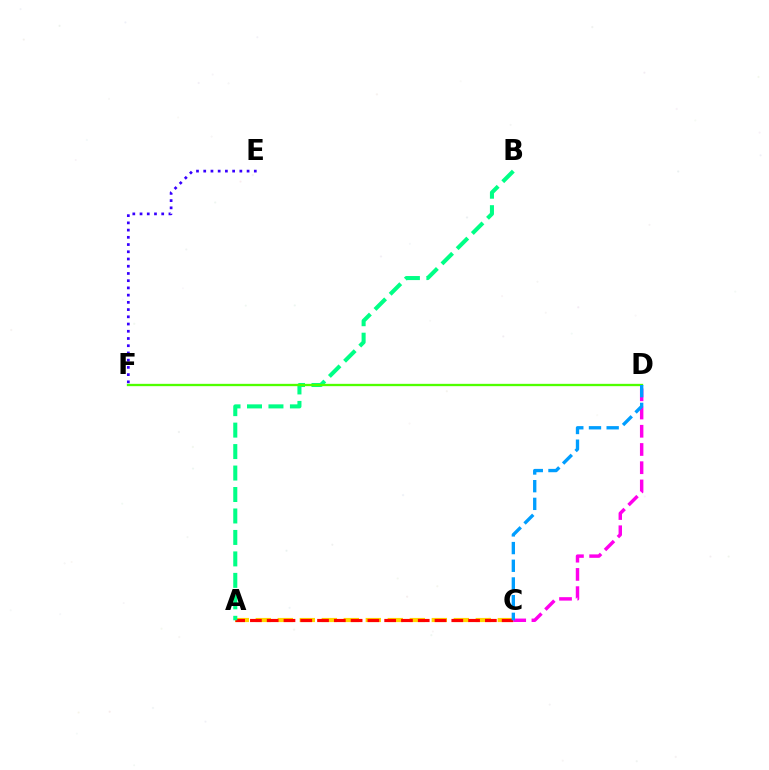{('A', 'C'): [{'color': '#ffd500', 'line_style': 'dashed', 'thickness': 2.99}, {'color': '#ff0000', 'line_style': 'dashed', 'thickness': 2.28}], ('C', 'D'): [{'color': '#ff00ed', 'line_style': 'dashed', 'thickness': 2.48}, {'color': '#009eff', 'line_style': 'dashed', 'thickness': 2.4}], ('A', 'B'): [{'color': '#00ff86', 'line_style': 'dashed', 'thickness': 2.92}], ('E', 'F'): [{'color': '#3700ff', 'line_style': 'dotted', 'thickness': 1.96}], ('D', 'F'): [{'color': '#4fff00', 'line_style': 'solid', 'thickness': 1.67}]}